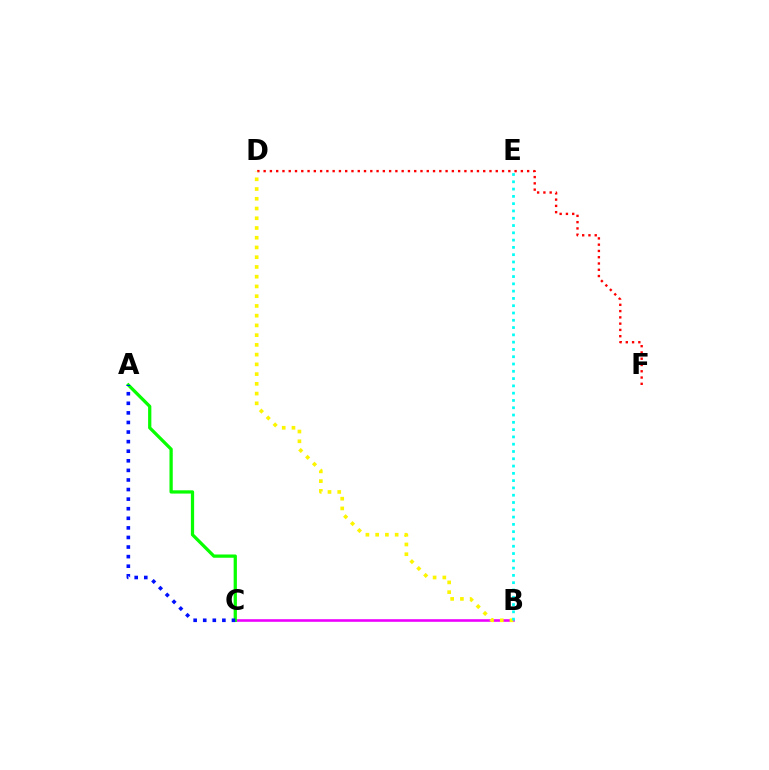{('B', 'C'): [{'color': '#ee00ff', 'line_style': 'solid', 'thickness': 1.88}], ('D', 'F'): [{'color': '#ff0000', 'line_style': 'dotted', 'thickness': 1.7}], ('A', 'C'): [{'color': '#08ff00', 'line_style': 'solid', 'thickness': 2.35}, {'color': '#0010ff', 'line_style': 'dotted', 'thickness': 2.6}], ('B', 'D'): [{'color': '#fcf500', 'line_style': 'dotted', 'thickness': 2.65}], ('B', 'E'): [{'color': '#00fff6', 'line_style': 'dotted', 'thickness': 1.98}]}